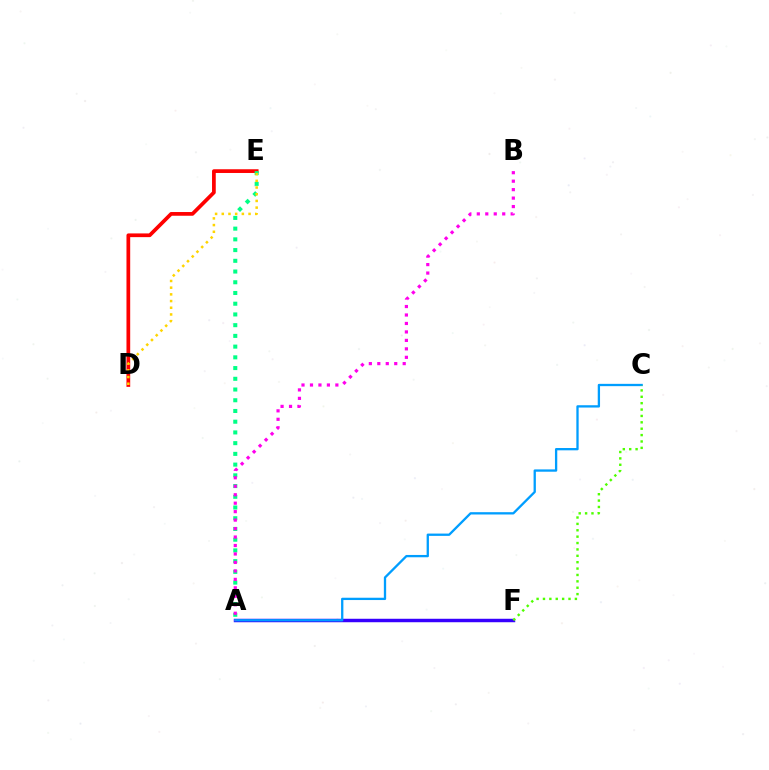{('A', 'F'): [{'color': '#3700ff', 'line_style': 'solid', 'thickness': 2.49}], ('A', 'C'): [{'color': '#009eff', 'line_style': 'solid', 'thickness': 1.66}], ('D', 'E'): [{'color': '#ff0000', 'line_style': 'solid', 'thickness': 2.68}, {'color': '#ffd500', 'line_style': 'dotted', 'thickness': 1.82}], ('A', 'E'): [{'color': '#00ff86', 'line_style': 'dotted', 'thickness': 2.91}], ('C', 'F'): [{'color': '#4fff00', 'line_style': 'dotted', 'thickness': 1.73}], ('A', 'B'): [{'color': '#ff00ed', 'line_style': 'dotted', 'thickness': 2.3}]}